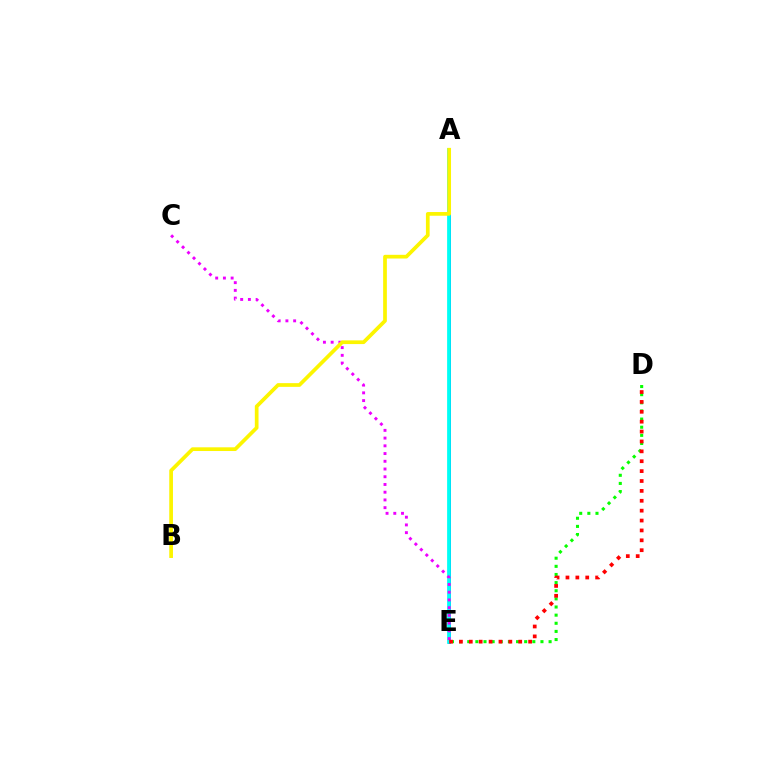{('A', 'E'): [{'color': '#0010ff', 'line_style': 'solid', 'thickness': 2.13}, {'color': '#00fff6', 'line_style': 'solid', 'thickness': 2.71}], ('D', 'E'): [{'color': '#08ff00', 'line_style': 'dotted', 'thickness': 2.21}, {'color': '#ff0000', 'line_style': 'dotted', 'thickness': 2.69}], ('C', 'E'): [{'color': '#ee00ff', 'line_style': 'dotted', 'thickness': 2.1}], ('A', 'B'): [{'color': '#fcf500', 'line_style': 'solid', 'thickness': 2.67}]}